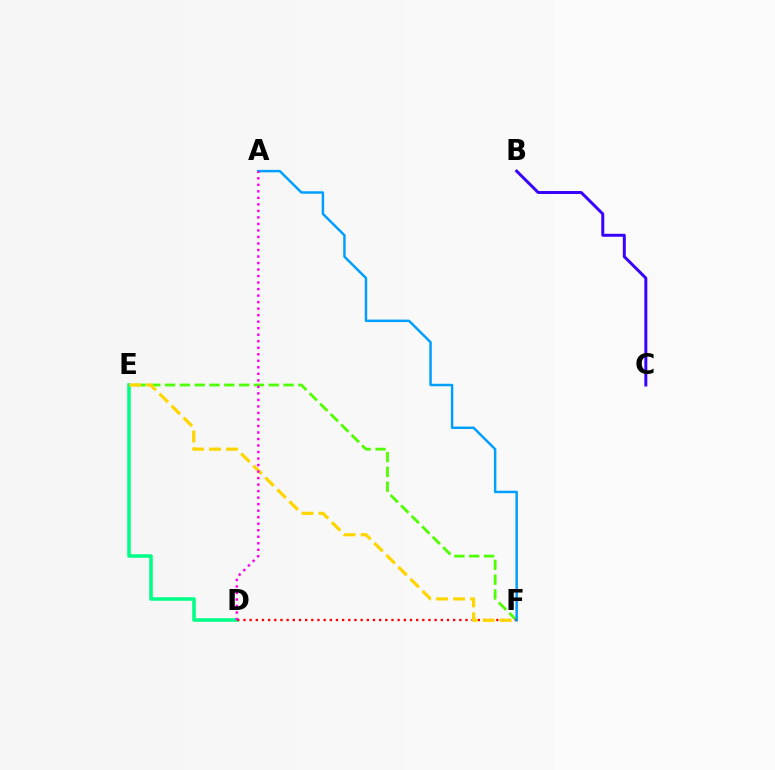{('E', 'F'): [{'color': '#4fff00', 'line_style': 'dashed', 'thickness': 2.01}, {'color': '#ffd500', 'line_style': 'dashed', 'thickness': 2.31}], ('D', 'E'): [{'color': '#00ff86', 'line_style': 'solid', 'thickness': 2.55}], ('D', 'F'): [{'color': '#ff0000', 'line_style': 'dotted', 'thickness': 1.68}], ('A', 'F'): [{'color': '#009eff', 'line_style': 'solid', 'thickness': 1.78}], ('B', 'C'): [{'color': '#3700ff', 'line_style': 'solid', 'thickness': 2.13}], ('A', 'D'): [{'color': '#ff00ed', 'line_style': 'dotted', 'thickness': 1.77}]}